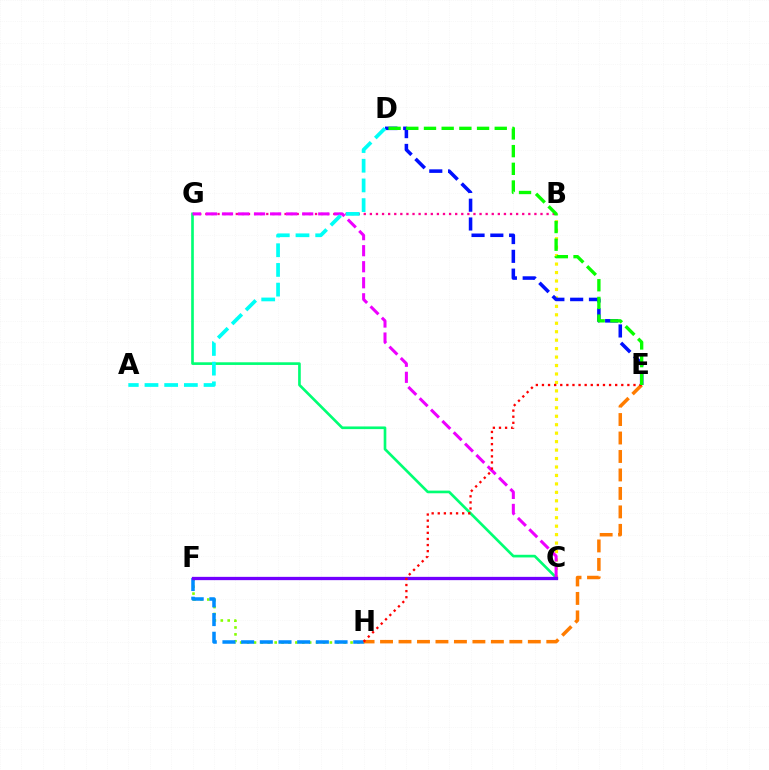{('B', 'G'): [{'color': '#ff0094', 'line_style': 'dotted', 'thickness': 1.66}], ('B', 'C'): [{'color': '#fcf500', 'line_style': 'dotted', 'thickness': 2.3}], ('C', 'G'): [{'color': '#00ff74', 'line_style': 'solid', 'thickness': 1.91}, {'color': '#ee00ff', 'line_style': 'dashed', 'thickness': 2.18}], ('F', 'H'): [{'color': '#84ff00', 'line_style': 'dotted', 'thickness': 1.87}, {'color': '#008cff', 'line_style': 'dashed', 'thickness': 2.54}], ('C', 'F'): [{'color': '#7200ff', 'line_style': 'solid', 'thickness': 2.37}], ('E', 'H'): [{'color': '#ff7c00', 'line_style': 'dashed', 'thickness': 2.51}, {'color': '#ff0000', 'line_style': 'dotted', 'thickness': 1.66}], ('D', 'E'): [{'color': '#0010ff', 'line_style': 'dashed', 'thickness': 2.55}, {'color': '#08ff00', 'line_style': 'dashed', 'thickness': 2.4}], ('A', 'D'): [{'color': '#00fff6', 'line_style': 'dashed', 'thickness': 2.67}]}